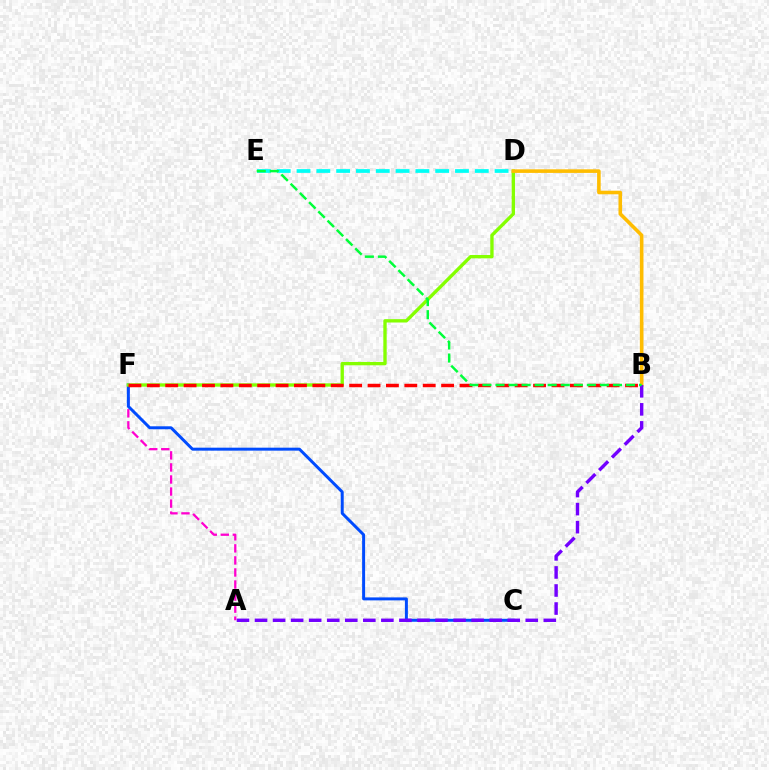{('A', 'F'): [{'color': '#ff00cf', 'line_style': 'dashed', 'thickness': 1.64}], ('C', 'F'): [{'color': '#004bff', 'line_style': 'solid', 'thickness': 2.14}], ('D', 'E'): [{'color': '#00fff6', 'line_style': 'dashed', 'thickness': 2.69}], ('D', 'F'): [{'color': '#84ff00', 'line_style': 'solid', 'thickness': 2.41}], ('B', 'D'): [{'color': '#ffbd00', 'line_style': 'solid', 'thickness': 2.58}], ('B', 'F'): [{'color': '#ff0000', 'line_style': 'dashed', 'thickness': 2.5}], ('A', 'B'): [{'color': '#7200ff', 'line_style': 'dashed', 'thickness': 2.45}], ('B', 'E'): [{'color': '#00ff39', 'line_style': 'dashed', 'thickness': 1.77}]}